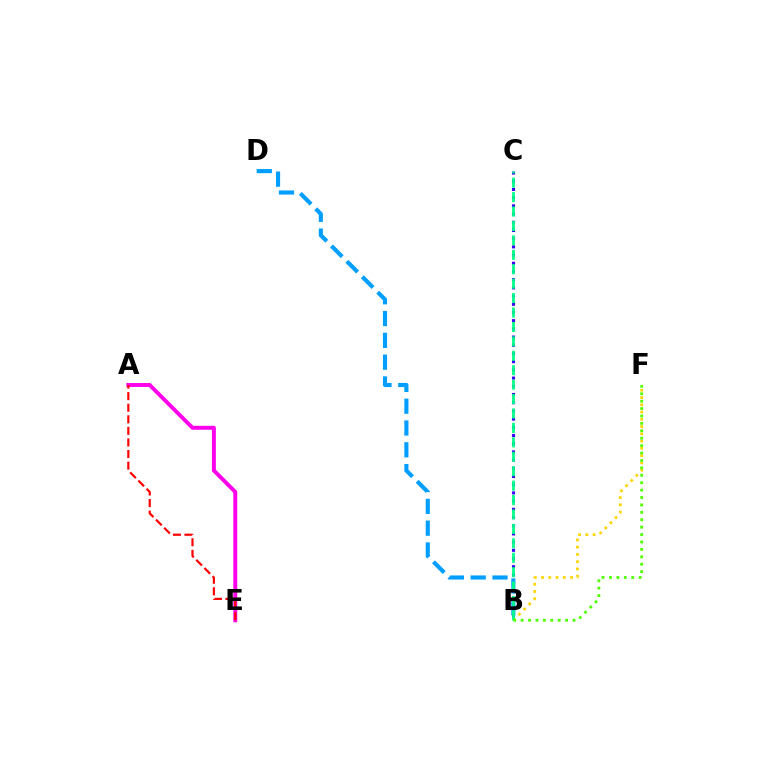{('B', 'F'): [{'color': '#ffd500', 'line_style': 'dotted', 'thickness': 1.97}, {'color': '#4fff00', 'line_style': 'dotted', 'thickness': 2.01}], ('B', 'C'): [{'color': '#3700ff', 'line_style': 'dotted', 'thickness': 2.23}, {'color': '#00ff86', 'line_style': 'dashed', 'thickness': 1.96}], ('A', 'E'): [{'color': '#ff00ed', 'line_style': 'solid', 'thickness': 2.83}, {'color': '#ff0000', 'line_style': 'dashed', 'thickness': 1.57}], ('B', 'D'): [{'color': '#009eff', 'line_style': 'dashed', 'thickness': 2.96}]}